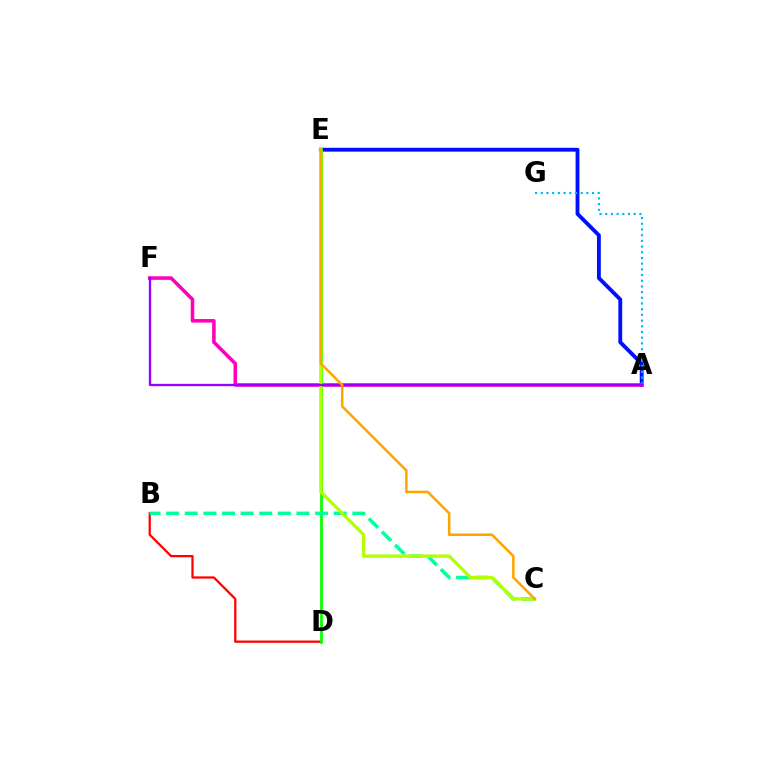{('B', 'D'): [{'color': '#ff0000', 'line_style': 'solid', 'thickness': 1.63}], ('A', 'E'): [{'color': '#0010ff', 'line_style': 'solid', 'thickness': 2.77}], ('A', 'G'): [{'color': '#00b5ff', 'line_style': 'dotted', 'thickness': 1.55}], ('A', 'F'): [{'color': '#ff00bd', 'line_style': 'solid', 'thickness': 2.56}, {'color': '#9b00ff', 'line_style': 'solid', 'thickness': 1.68}], ('D', 'E'): [{'color': '#08ff00', 'line_style': 'solid', 'thickness': 1.97}], ('B', 'C'): [{'color': '#00ff9d', 'line_style': 'dashed', 'thickness': 2.53}], ('C', 'E'): [{'color': '#b3ff00', 'line_style': 'solid', 'thickness': 2.38}, {'color': '#ffa500', 'line_style': 'solid', 'thickness': 1.83}]}